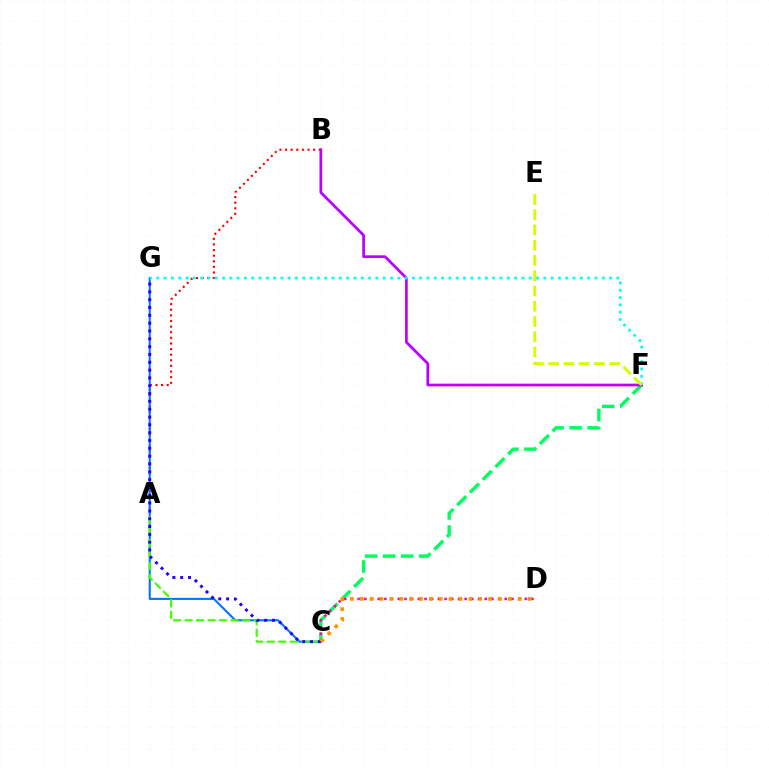{('A', 'B'): [{'color': '#ff0000', 'line_style': 'dotted', 'thickness': 1.53}], ('C', 'F'): [{'color': '#00ff5c', 'line_style': 'dashed', 'thickness': 2.45}], ('C', 'G'): [{'color': '#0074ff', 'line_style': 'solid', 'thickness': 1.5}, {'color': '#2500ff', 'line_style': 'dotted', 'thickness': 2.13}], ('B', 'F'): [{'color': '#b900ff', 'line_style': 'solid', 'thickness': 1.95}], ('A', 'C'): [{'color': '#3dff00', 'line_style': 'dashed', 'thickness': 1.56}], ('F', 'G'): [{'color': '#00fff6', 'line_style': 'dotted', 'thickness': 1.98}], ('C', 'D'): [{'color': '#ff00ac', 'line_style': 'dotted', 'thickness': 1.82}, {'color': '#ff9400', 'line_style': 'dotted', 'thickness': 2.69}], ('E', 'F'): [{'color': '#d1ff00', 'line_style': 'dashed', 'thickness': 2.07}]}